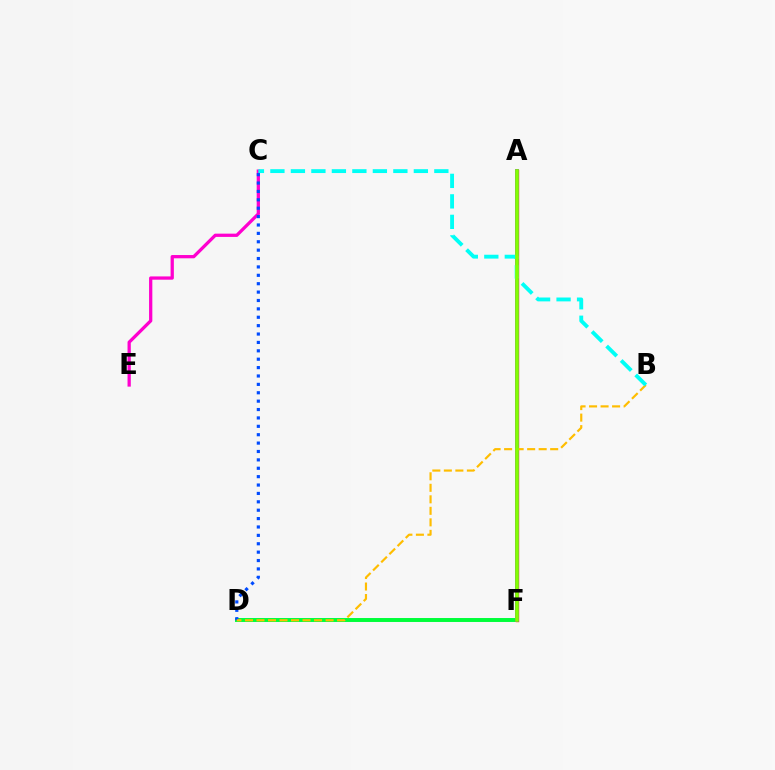{('C', 'E'): [{'color': '#ff00cf', 'line_style': 'solid', 'thickness': 2.35}], ('D', 'F'): [{'color': '#00ff39', 'line_style': 'solid', 'thickness': 2.84}], ('C', 'D'): [{'color': '#004bff', 'line_style': 'dotted', 'thickness': 2.28}], ('A', 'F'): [{'color': '#ff0000', 'line_style': 'solid', 'thickness': 2.4}, {'color': '#7200ff', 'line_style': 'solid', 'thickness': 2.69}, {'color': '#84ff00', 'line_style': 'solid', 'thickness': 2.65}], ('B', 'D'): [{'color': '#ffbd00', 'line_style': 'dashed', 'thickness': 1.56}], ('B', 'C'): [{'color': '#00fff6', 'line_style': 'dashed', 'thickness': 2.78}]}